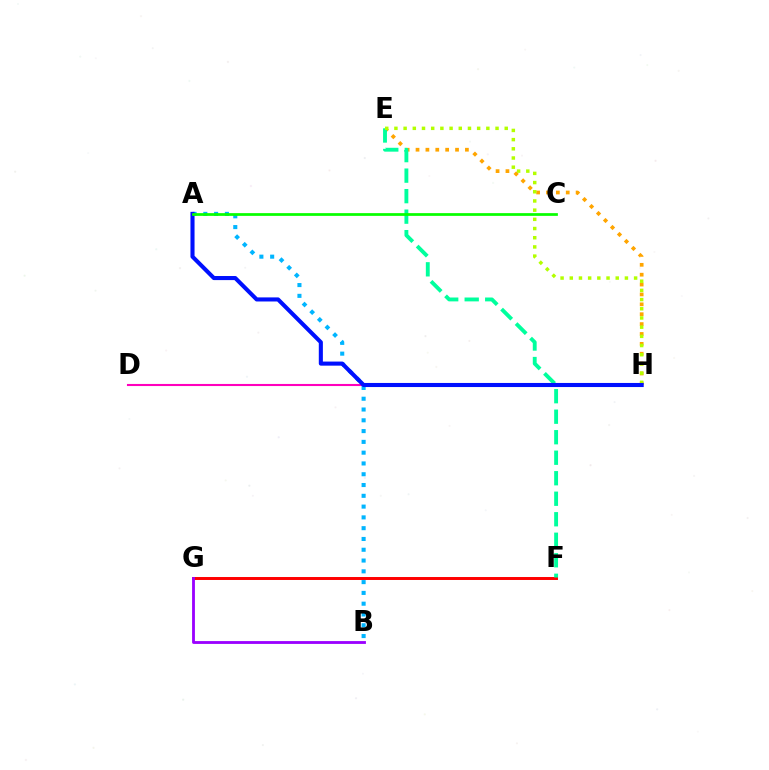{('F', 'G'): [{'color': '#ff0000', 'line_style': 'solid', 'thickness': 2.13}], ('E', 'H'): [{'color': '#ffa500', 'line_style': 'dotted', 'thickness': 2.68}, {'color': '#b3ff00', 'line_style': 'dotted', 'thickness': 2.5}], ('E', 'F'): [{'color': '#00ff9d', 'line_style': 'dashed', 'thickness': 2.79}], ('A', 'B'): [{'color': '#00b5ff', 'line_style': 'dotted', 'thickness': 2.93}], ('B', 'G'): [{'color': '#9b00ff', 'line_style': 'solid', 'thickness': 2.04}], ('D', 'H'): [{'color': '#ff00bd', 'line_style': 'solid', 'thickness': 1.51}], ('A', 'H'): [{'color': '#0010ff', 'line_style': 'solid', 'thickness': 2.94}], ('A', 'C'): [{'color': '#08ff00', 'line_style': 'solid', 'thickness': 1.97}]}